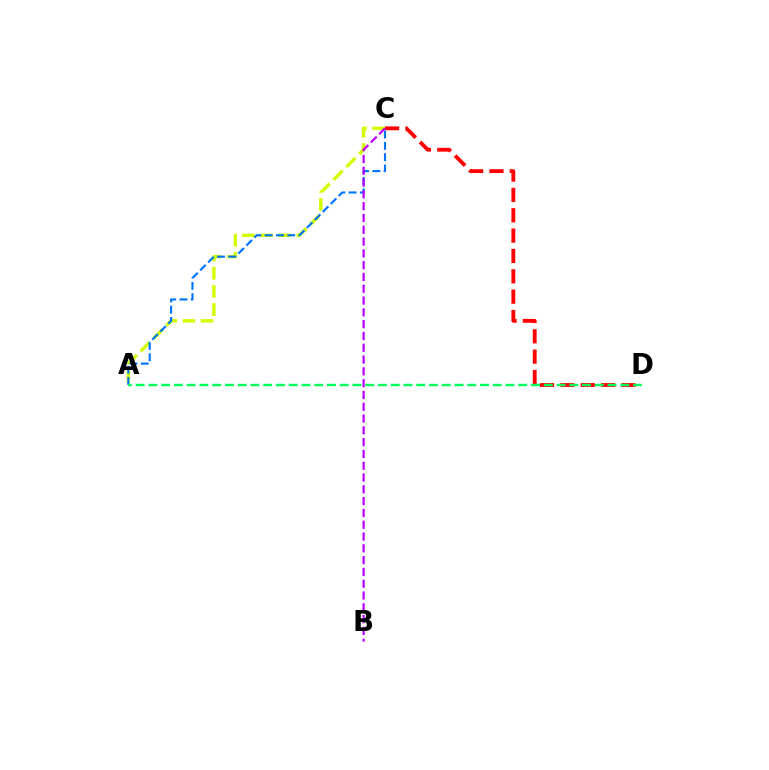{('A', 'C'): [{'color': '#d1ff00', 'line_style': 'dashed', 'thickness': 2.46}, {'color': '#0074ff', 'line_style': 'dashed', 'thickness': 1.53}], ('C', 'D'): [{'color': '#ff0000', 'line_style': 'dashed', 'thickness': 2.76}], ('B', 'C'): [{'color': '#b900ff', 'line_style': 'dashed', 'thickness': 1.6}], ('A', 'D'): [{'color': '#00ff5c', 'line_style': 'dashed', 'thickness': 1.73}]}